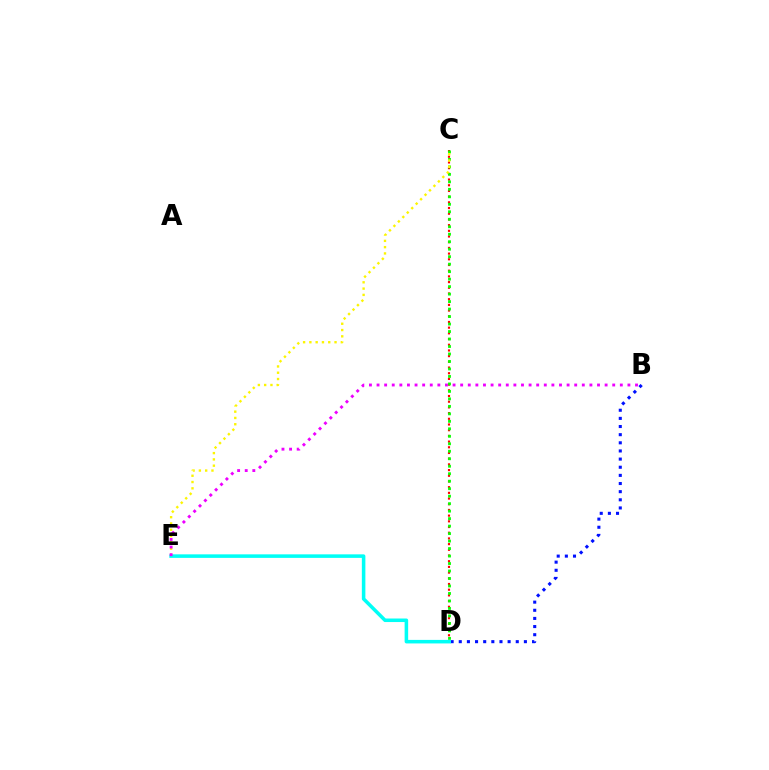{('C', 'D'): [{'color': '#ff0000', 'line_style': 'dotted', 'thickness': 1.55}, {'color': '#08ff00', 'line_style': 'dotted', 'thickness': 2.03}], ('B', 'D'): [{'color': '#0010ff', 'line_style': 'dotted', 'thickness': 2.21}], ('C', 'E'): [{'color': '#fcf500', 'line_style': 'dotted', 'thickness': 1.71}], ('D', 'E'): [{'color': '#00fff6', 'line_style': 'solid', 'thickness': 2.55}], ('B', 'E'): [{'color': '#ee00ff', 'line_style': 'dotted', 'thickness': 2.07}]}